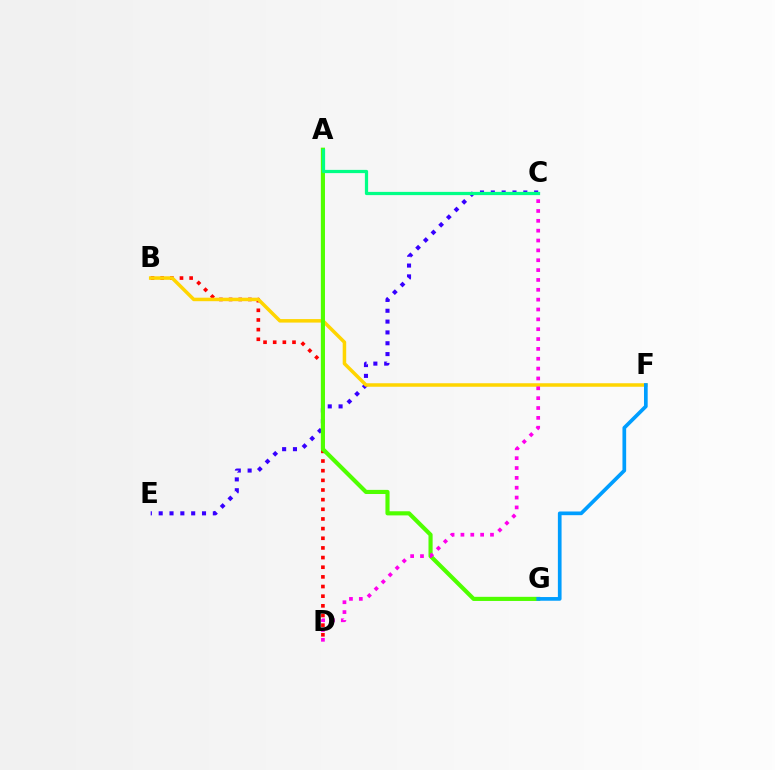{('B', 'D'): [{'color': '#ff0000', 'line_style': 'dotted', 'thickness': 2.62}], ('C', 'E'): [{'color': '#3700ff', 'line_style': 'dotted', 'thickness': 2.94}], ('B', 'F'): [{'color': '#ffd500', 'line_style': 'solid', 'thickness': 2.53}], ('A', 'G'): [{'color': '#4fff00', 'line_style': 'solid', 'thickness': 2.98}], ('C', 'D'): [{'color': '#ff00ed', 'line_style': 'dotted', 'thickness': 2.68}], ('F', 'G'): [{'color': '#009eff', 'line_style': 'solid', 'thickness': 2.66}], ('A', 'C'): [{'color': '#00ff86', 'line_style': 'solid', 'thickness': 2.33}]}